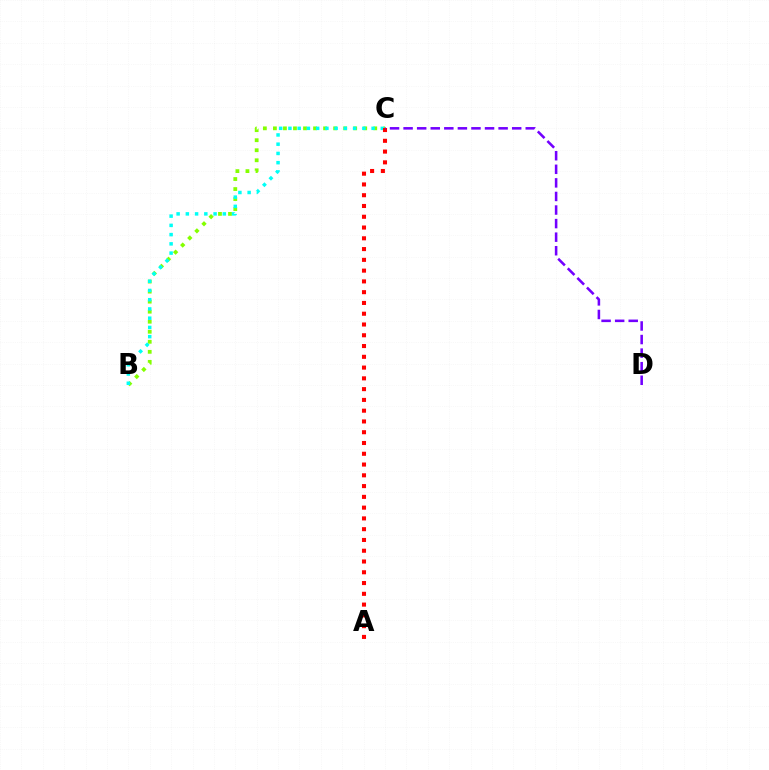{('B', 'C'): [{'color': '#84ff00', 'line_style': 'dotted', 'thickness': 2.73}, {'color': '#00fff6', 'line_style': 'dotted', 'thickness': 2.51}], ('A', 'C'): [{'color': '#ff0000', 'line_style': 'dotted', 'thickness': 2.93}], ('C', 'D'): [{'color': '#7200ff', 'line_style': 'dashed', 'thickness': 1.84}]}